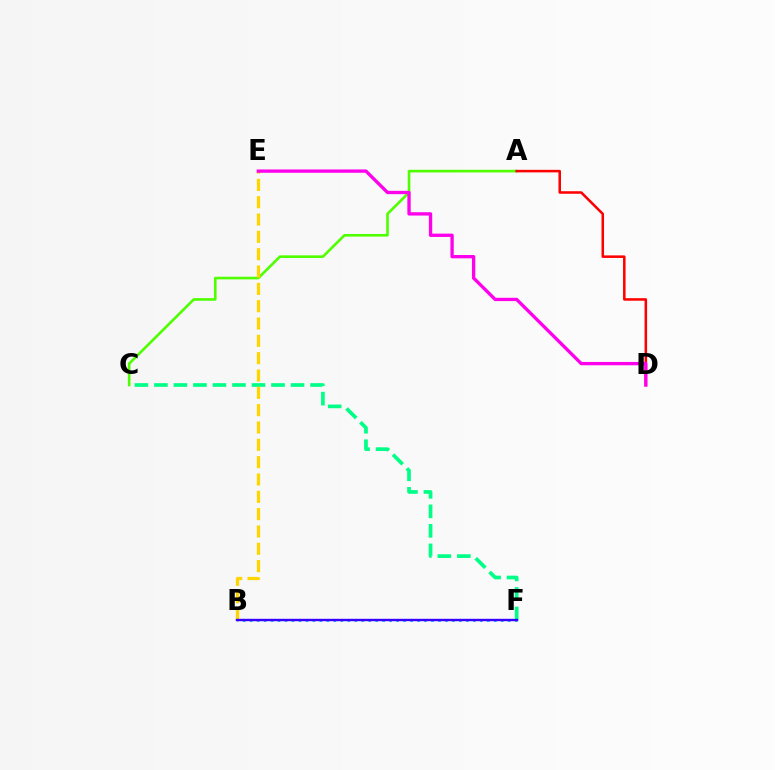{('C', 'F'): [{'color': '#00ff86', 'line_style': 'dashed', 'thickness': 2.65}], ('B', 'F'): [{'color': '#009eff', 'line_style': 'dotted', 'thickness': 1.89}, {'color': '#3700ff', 'line_style': 'solid', 'thickness': 1.72}], ('A', 'C'): [{'color': '#4fff00', 'line_style': 'solid', 'thickness': 1.89}], ('B', 'E'): [{'color': '#ffd500', 'line_style': 'dashed', 'thickness': 2.35}], ('A', 'D'): [{'color': '#ff0000', 'line_style': 'solid', 'thickness': 1.83}], ('D', 'E'): [{'color': '#ff00ed', 'line_style': 'solid', 'thickness': 2.39}]}